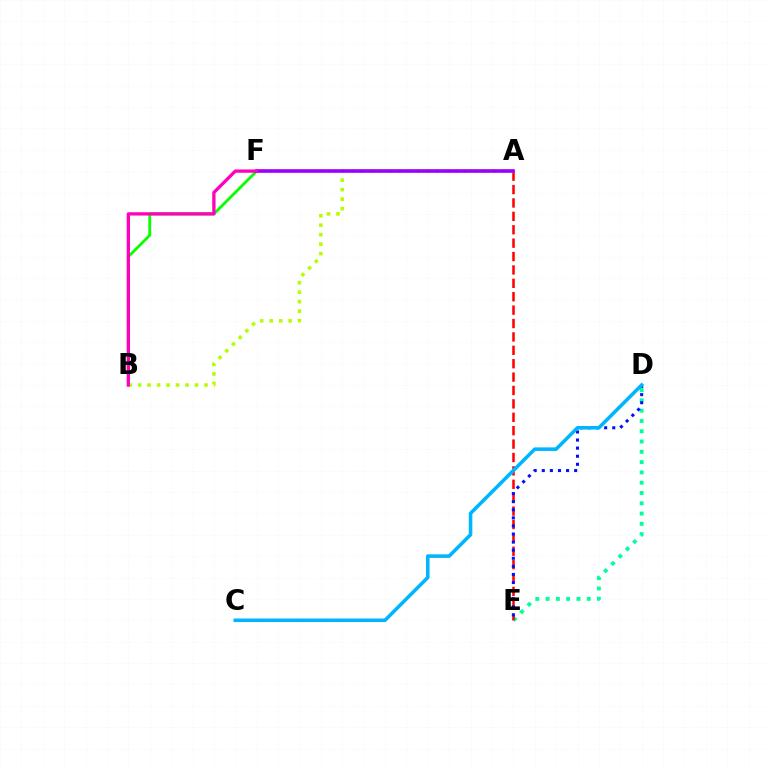{('D', 'E'): [{'color': '#00ff9d', 'line_style': 'dotted', 'thickness': 2.8}, {'color': '#0010ff', 'line_style': 'dotted', 'thickness': 2.2}], ('B', 'F'): [{'color': '#08ff00', 'line_style': 'solid', 'thickness': 2.03}, {'color': '#ff00bd', 'line_style': 'solid', 'thickness': 2.37}], ('A', 'E'): [{'color': '#ff0000', 'line_style': 'dashed', 'thickness': 1.82}], ('C', 'D'): [{'color': '#00b5ff', 'line_style': 'solid', 'thickness': 2.56}], ('A', 'B'): [{'color': '#b3ff00', 'line_style': 'dotted', 'thickness': 2.58}], ('A', 'F'): [{'color': '#ffa500', 'line_style': 'dotted', 'thickness': 1.74}, {'color': '#9b00ff', 'line_style': 'solid', 'thickness': 2.6}]}